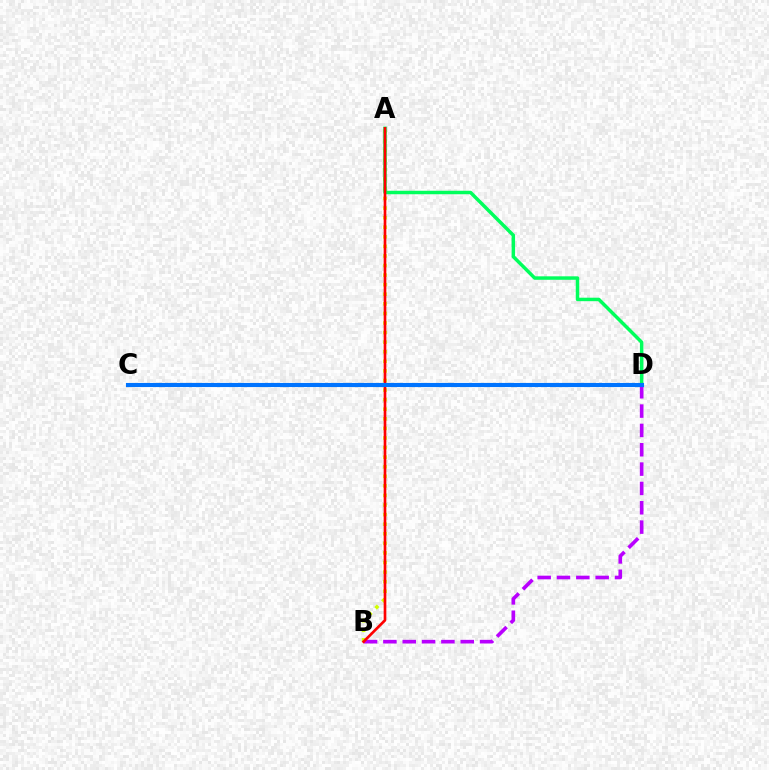{('A', 'B'): [{'color': '#d1ff00', 'line_style': 'dotted', 'thickness': 2.6}, {'color': '#ff0000', 'line_style': 'solid', 'thickness': 1.92}], ('B', 'D'): [{'color': '#b900ff', 'line_style': 'dashed', 'thickness': 2.63}], ('A', 'D'): [{'color': '#00ff5c', 'line_style': 'solid', 'thickness': 2.5}], ('C', 'D'): [{'color': '#0074ff', 'line_style': 'solid', 'thickness': 2.96}]}